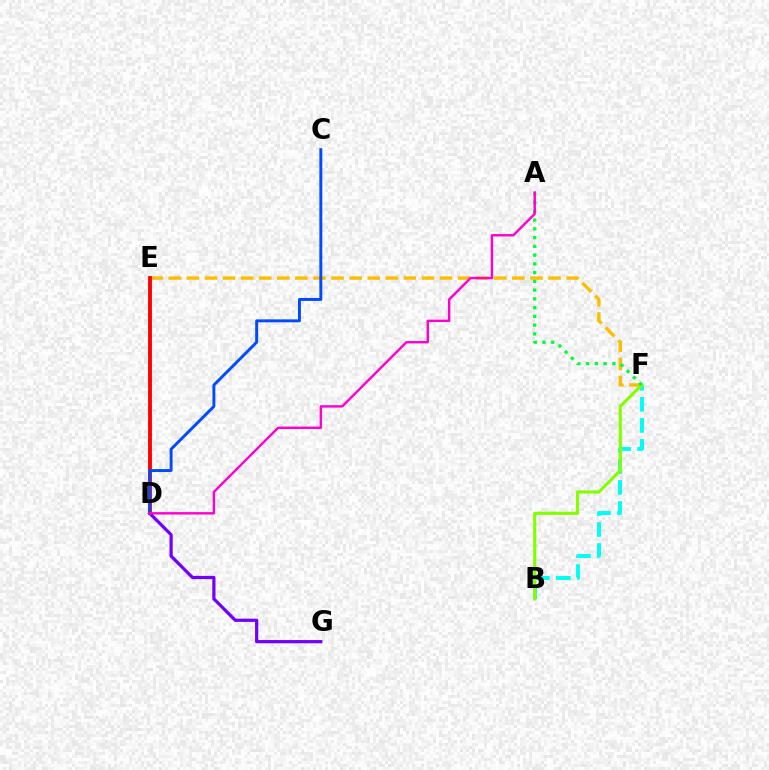{('D', 'G'): [{'color': '#7200ff', 'line_style': 'solid', 'thickness': 2.32}], ('B', 'F'): [{'color': '#00fff6', 'line_style': 'dashed', 'thickness': 2.86}, {'color': '#84ff00', 'line_style': 'solid', 'thickness': 2.27}], ('E', 'F'): [{'color': '#ffbd00', 'line_style': 'dashed', 'thickness': 2.46}], ('A', 'F'): [{'color': '#00ff39', 'line_style': 'dotted', 'thickness': 2.38}], ('D', 'E'): [{'color': '#ff0000', 'line_style': 'solid', 'thickness': 2.77}], ('C', 'D'): [{'color': '#004bff', 'line_style': 'solid', 'thickness': 2.11}], ('A', 'D'): [{'color': '#ff00cf', 'line_style': 'solid', 'thickness': 1.74}]}